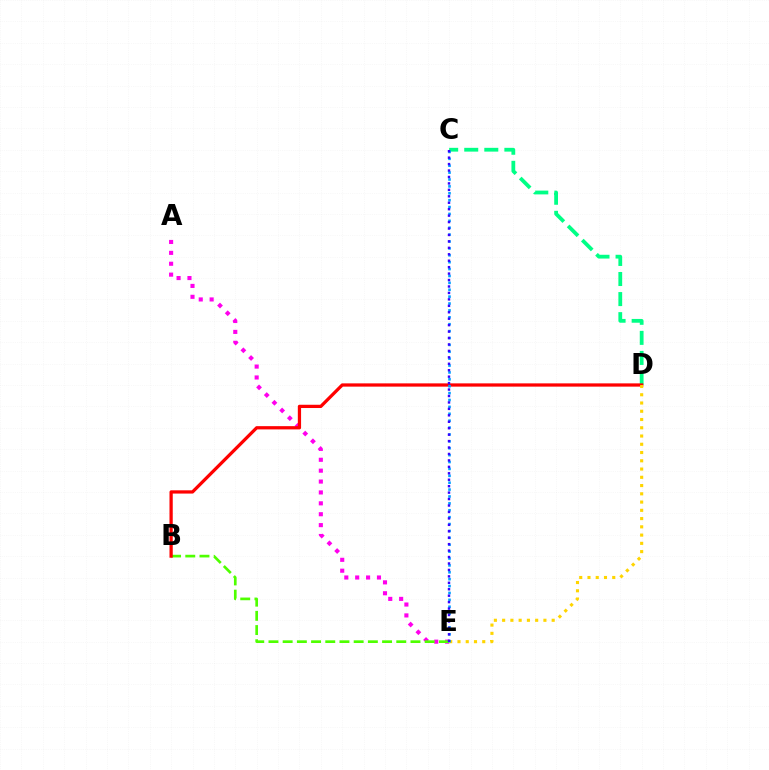{('C', 'D'): [{'color': '#00ff86', 'line_style': 'dashed', 'thickness': 2.73}], ('A', 'E'): [{'color': '#ff00ed', 'line_style': 'dotted', 'thickness': 2.96}], ('B', 'E'): [{'color': '#4fff00', 'line_style': 'dashed', 'thickness': 1.93}], ('B', 'D'): [{'color': '#ff0000', 'line_style': 'solid', 'thickness': 2.35}], ('D', 'E'): [{'color': '#ffd500', 'line_style': 'dotted', 'thickness': 2.24}], ('C', 'E'): [{'color': '#009eff', 'line_style': 'dotted', 'thickness': 1.87}, {'color': '#3700ff', 'line_style': 'dotted', 'thickness': 1.75}]}